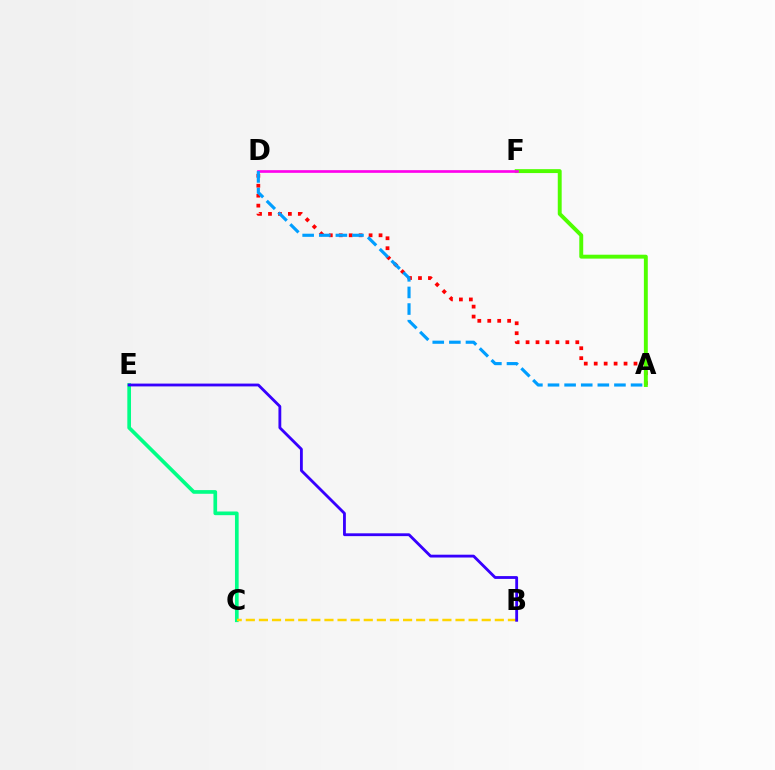{('A', 'D'): [{'color': '#ff0000', 'line_style': 'dotted', 'thickness': 2.7}, {'color': '#009eff', 'line_style': 'dashed', 'thickness': 2.26}], ('C', 'E'): [{'color': '#00ff86', 'line_style': 'solid', 'thickness': 2.65}], ('B', 'C'): [{'color': '#ffd500', 'line_style': 'dashed', 'thickness': 1.78}], ('A', 'F'): [{'color': '#4fff00', 'line_style': 'solid', 'thickness': 2.82}], ('D', 'F'): [{'color': '#ff00ed', 'line_style': 'solid', 'thickness': 1.92}], ('B', 'E'): [{'color': '#3700ff', 'line_style': 'solid', 'thickness': 2.03}]}